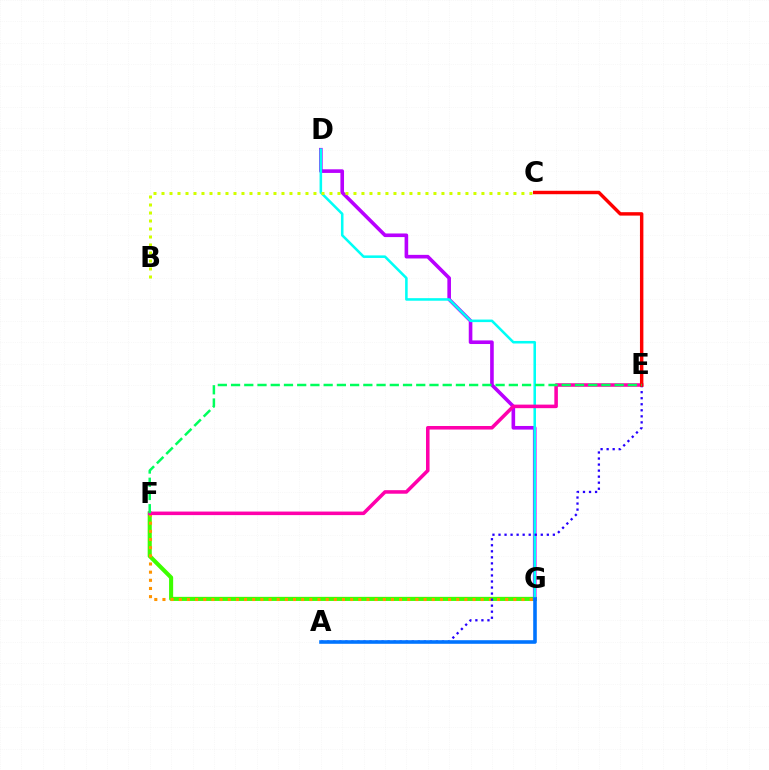{('F', 'G'): [{'color': '#3dff00', 'line_style': 'solid', 'thickness': 2.94}, {'color': '#ff9400', 'line_style': 'dotted', 'thickness': 2.22}], ('D', 'G'): [{'color': '#b900ff', 'line_style': 'solid', 'thickness': 2.6}, {'color': '#00fff6', 'line_style': 'solid', 'thickness': 1.84}], ('B', 'C'): [{'color': '#d1ff00', 'line_style': 'dotted', 'thickness': 2.17}], ('E', 'F'): [{'color': '#ff00ac', 'line_style': 'solid', 'thickness': 2.55}, {'color': '#00ff5c', 'line_style': 'dashed', 'thickness': 1.8}], ('A', 'E'): [{'color': '#2500ff', 'line_style': 'dotted', 'thickness': 1.64}], ('A', 'G'): [{'color': '#0074ff', 'line_style': 'solid', 'thickness': 2.59}], ('C', 'E'): [{'color': '#ff0000', 'line_style': 'solid', 'thickness': 2.47}]}